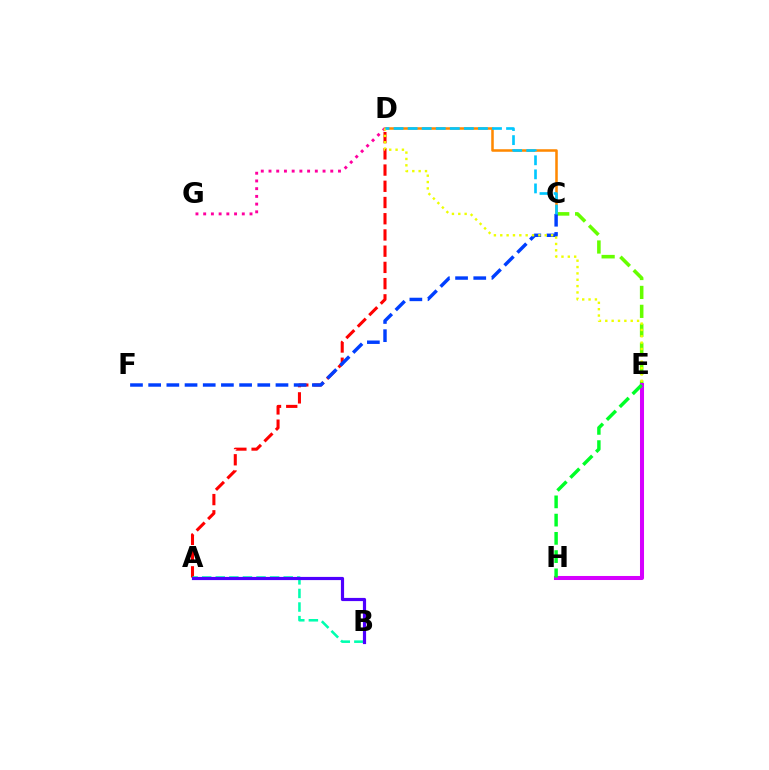{('A', 'D'): [{'color': '#ff0000', 'line_style': 'dashed', 'thickness': 2.2}], ('A', 'B'): [{'color': '#00ffaf', 'line_style': 'dashed', 'thickness': 1.85}, {'color': '#4f00ff', 'line_style': 'solid', 'thickness': 2.29}], ('C', 'E'): [{'color': '#66ff00', 'line_style': 'dashed', 'thickness': 2.57}], ('C', 'D'): [{'color': '#ff8800', 'line_style': 'solid', 'thickness': 1.83}, {'color': '#00c7ff', 'line_style': 'dashed', 'thickness': 1.91}], ('D', 'G'): [{'color': '#ff00a0', 'line_style': 'dotted', 'thickness': 2.1}], ('C', 'F'): [{'color': '#003fff', 'line_style': 'dashed', 'thickness': 2.47}], ('E', 'H'): [{'color': '#d600ff', 'line_style': 'solid', 'thickness': 2.91}, {'color': '#00ff27', 'line_style': 'dashed', 'thickness': 2.48}], ('D', 'E'): [{'color': '#eeff00', 'line_style': 'dotted', 'thickness': 1.73}]}